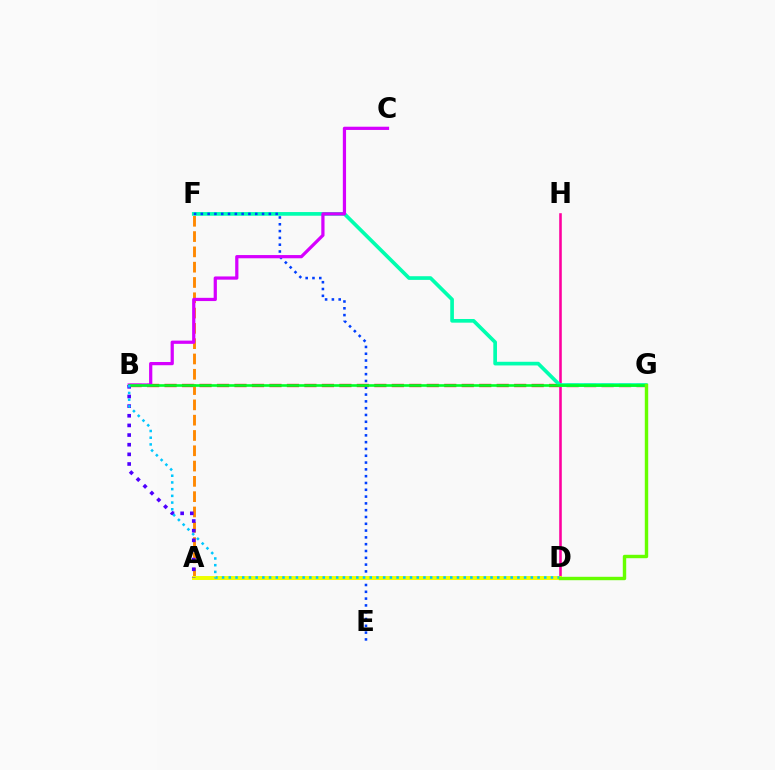{('B', 'G'): [{'color': '#ff0000', 'line_style': 'dashed', 'thickness': 2.37}, {'color': '#00ff27', 'line_style': 'solid', 'thickness': 1.89}], ('D', 'H'): [{'color': '#ff00a0', 'line_style': 'solid', 'thickness': 1.85}], ('F', 'G'): [{'color': '#00ffaf', 'line_style': 'solid', 'thickness': 2.64}], ('E', 'F'): [{'color': '#003fff', 'line_style': 'dotted', 'thickness': 1.85}], ('A', 'F'): [{'color': '#ff8800', 'line_style': 'dashed', 'thickness': 2.08}], ('B', 'C'): [{'color': '#d600ff', 'line_style': 'solid', 'thickness': 2.32}], ('A', 'D'): [{'color': '#eeff00', 'line_style': 'solid', 'thickness': 2.84}], ('A', 'B'): [{'color': '#4f00ff', 'line_style': 'dotted', 'thickness': 2.62}], ('B', 'D'): [{'color': '#00c7ff', 'line_style': 'dotted', 'thickness': 1.82}], ('D', 'G'): [{'color': '#66ff00', 'line_style': 'solid', 'thickness': 2.46}]}